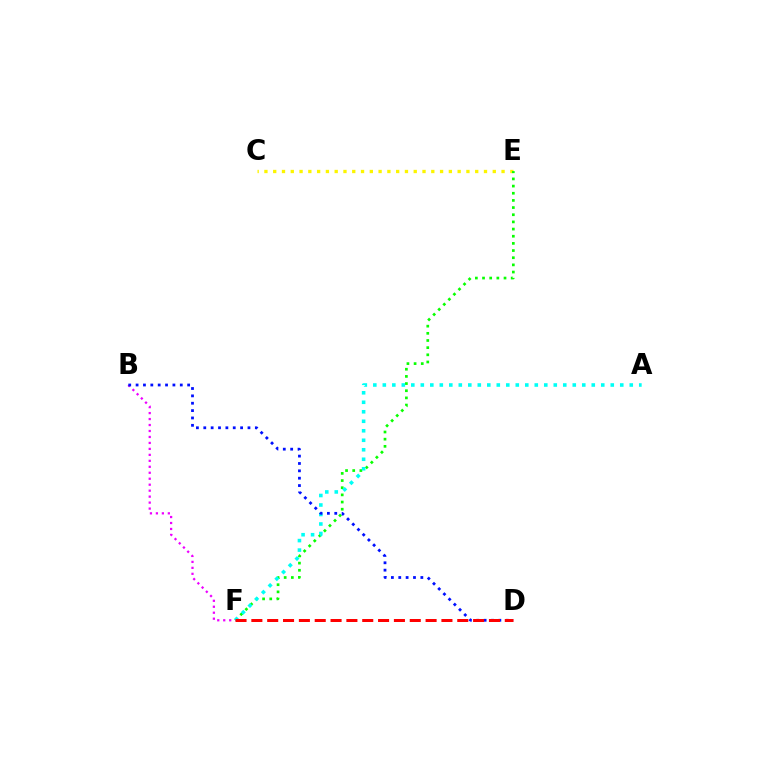{('C', 'E'): [{'color': '#fcf500', 'line_style': 'dotted', 'thickness': 2.39}], ('E', 'F'): [{'color': '#08ff00', 'line_style': 'dotted', 'thickness': 1.95}], ('B', 'F'): [{'color': '#ee00ff', 'line_style': 'dotted', 'thickness': 1.62}], ('A', 'F'): [{'color': '#00fff6', 'line_style': 'dotted', 'thickness': 2.58}], ('B', 'D'): [{'color': '#0010ff', 'line_style': 'dotted', 'thickness': 2.0}], ('D', 'F'): [{'color': '#ff0000', 'line_style': 'dashed', 'thickness': 2.15}]}